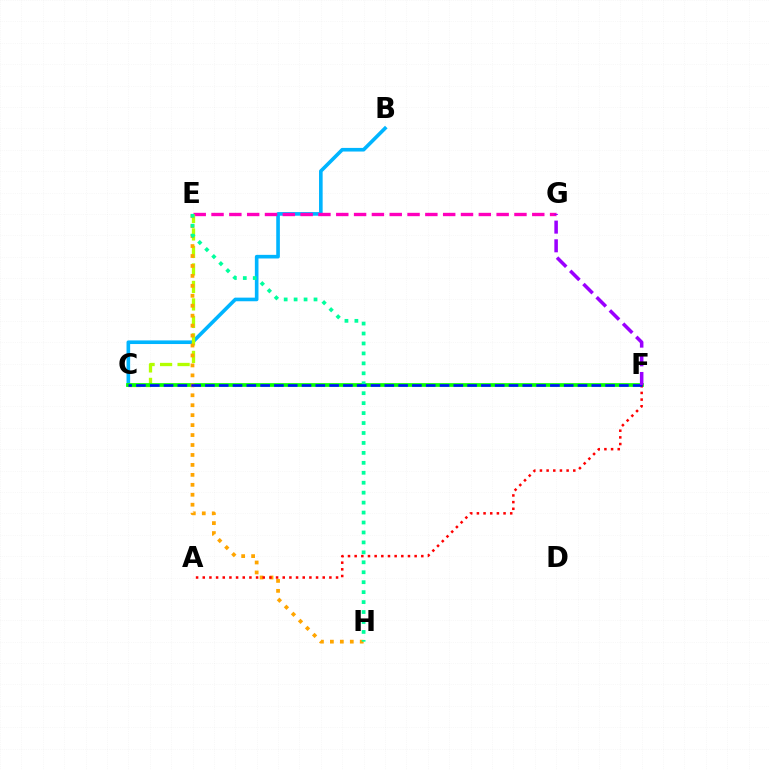{('B', 'C'): [{'color': '#00b5ff', 'line_style': 'solid', 'thickness': 2.61}], ('E', 'G'): [{'color': '#ff00bd', 'line_style': 'dashed', 'thickness': 2.42}], ('C', 'E'): [{'color': '#b3ff00', 'line_style': 'dashed', 'thickness': 2.38}], ('C', 'F'): [{'color': '#08ff00', 'line_style': 'solid', 'thickness': 2.67}, {'color': '#0010ff', 'line_style': 'dashed', 'thickness': 1.87}], ('E', 'H'): [{'color': '#ffa500', 'line_style': 'dotted', 'thickness': 2.7}, {'color': '#00ff9d', 'line_style': 'dotted', 'thickness': 2.7}], ('A', 'F'): [{'color': '#ff0000', 'line_style': 'dotted', 'thickness': 1.81}], ('F', 'G'): [{'color': '#9b00ff', 'line_style': 'dashed', 'thickness': 2.54}]}